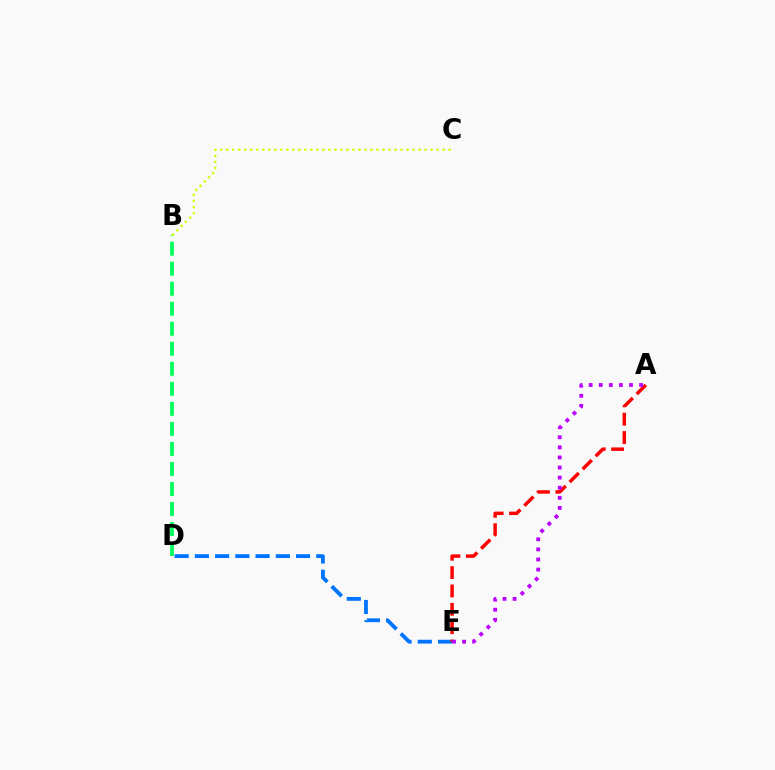{('D', 'E'): [{'color': '#0074ff', 'line_style': 'dashed', 'thickness': 2.75}], ('B', 'D'): [{'color': '#00ff5c', 'line_style': 'dashed', 'thickness': 2.72}], ('B', 'C'): [{'color': '#d1ff00', 'line_style': 'dotted', 'thickness': 1.63}], ('A', 'E'): [{'color': '#ff0000', 'line_style': 'dashed', 'thickness': 2.49}, {'color': '#b900ff', 'line_style': 'dotted', 'thickness': 2.74}]}